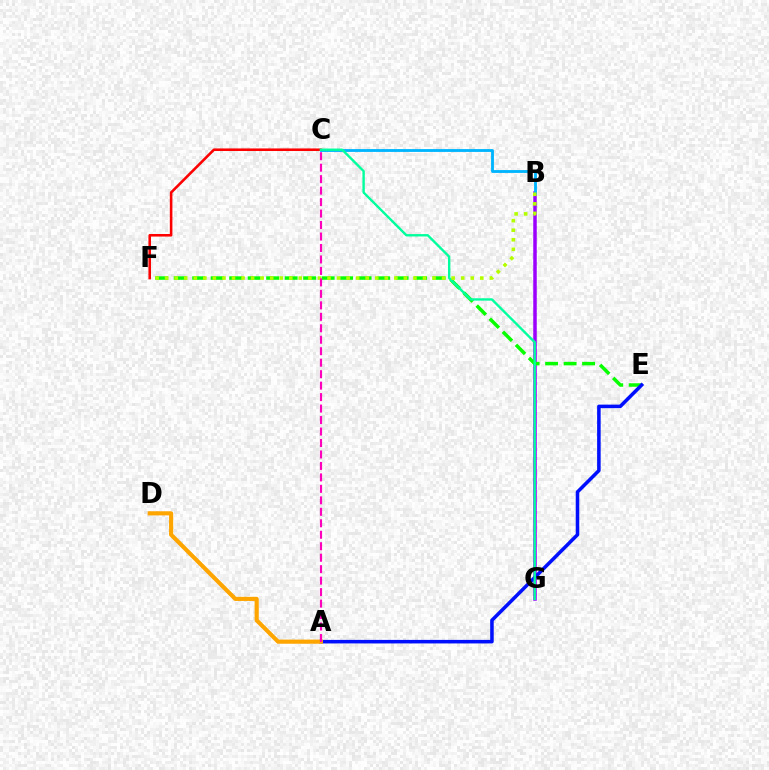{('B', 'G'): [{'color': '#9b00ff', 'line_style': 'solid', 'thickness': 2.52}], ('B', 'C'): [{'color': '#00b5ff', 'line_style': 'solid', 'thickness': 2.05}], ('C', 'F'): [{'color': '#ff0000', 'line_style': 'solid', 'thickness': 1.85}], ('E', 'F'): [{'color': '#08ff00', 'line_style': 'dashed', 'thickness': 2.51}], ('A', 'E'): [{'color': '#0010ff', 'line_style': 'solid', 'thickness': 2.55}], ('C', 'G'): [{'color': '#00ff9d', 'line_style': 'solid', 'thickness': 1.72}], ('B', 'F'): [{'color': '#b3ff00', 'line_style': 'dotted', 'thickness': 2.59}], ('A', 'D'): [{'color': '#ffa500', 'line_style': 'solid', 'thickness': 2.98}], ('A', 'C'): [{'color': '#ff00bd', 'line_style': 'dashed', 'thickness': 1.56}]}